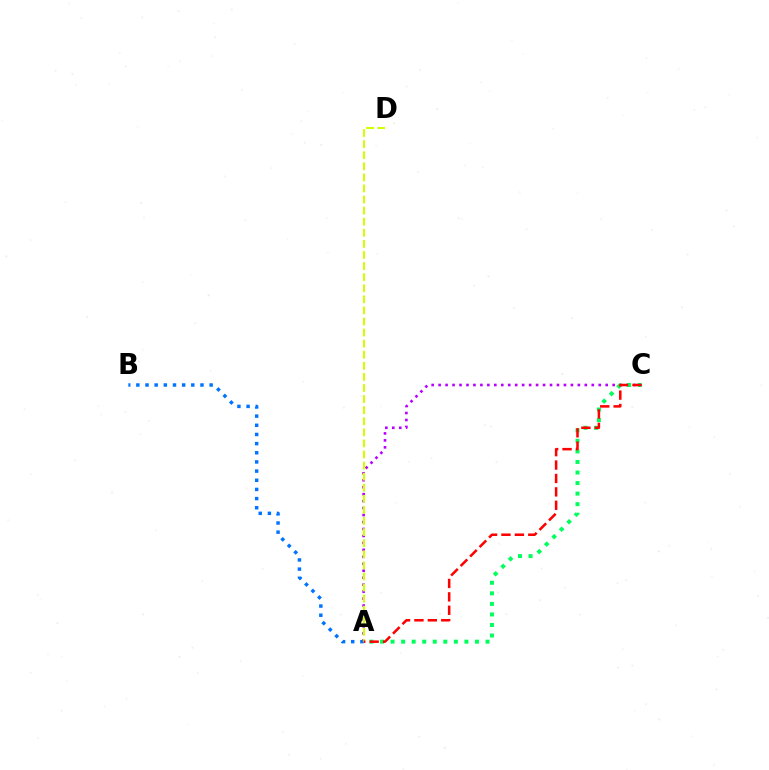{('A', 'C'): [{'color': '#b900ff', 'line_style': 'dotted', 'thickness': 1.89}, {'color': '#00ff5c', 'line_style': 'dotted', 'thickness': 2.87}, {'color': '#ff0000', 'line_style': 'dashed', 'thickness': 1.82}], ('A', 'B'): [{'color': '#0074ff', 'line_style': 'dotted', 'thickness': 2.49}], ('A', 'D'): [{'color': '#d1ff00', 'line_style': 'dashed', 'thickness': 1.51}]}